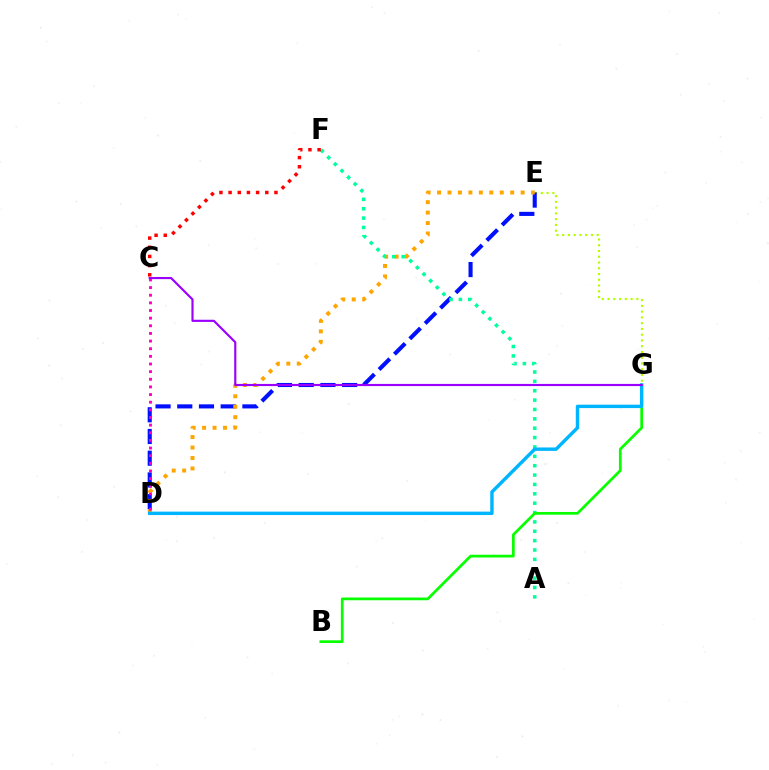{('E', 'G'): [{'color': '#b3ff00', 'line_style': 'dotted', 'thickness': 1.56}], ('D', 'E'): [{'color': '#0010ff', 'line_style': 'dashed', 'thickness': 2.95}, {'color': '#ffa500', 'line_style': 'dotted', 'thickness': 2.84}], ('A', 'F'): [{'color': '#00ff9d', 'line_style': 'dotted', 'thickness': 2.55}], ('B', 'G'): [{'color': '#08ff00', 'line_style': 'solid', 'thickness': 1.96}], ('C', 'D'): [{'color': '#ff00bd', 'line_style': 'dotted', 'thickness': 2.08}], ('D', 'G'): [{'color': '#00b5ff', 'line_style': 'solid', 'thickness': 2.46}], ('C', 'F'): [{'color': '#ff0000', 'line_style': 'dotted', 'thickness': 2.49}], ('C', 'G'): [{'color': '#9b00ff', 'line_style': 'solid', 'thickness': 1.55}]}